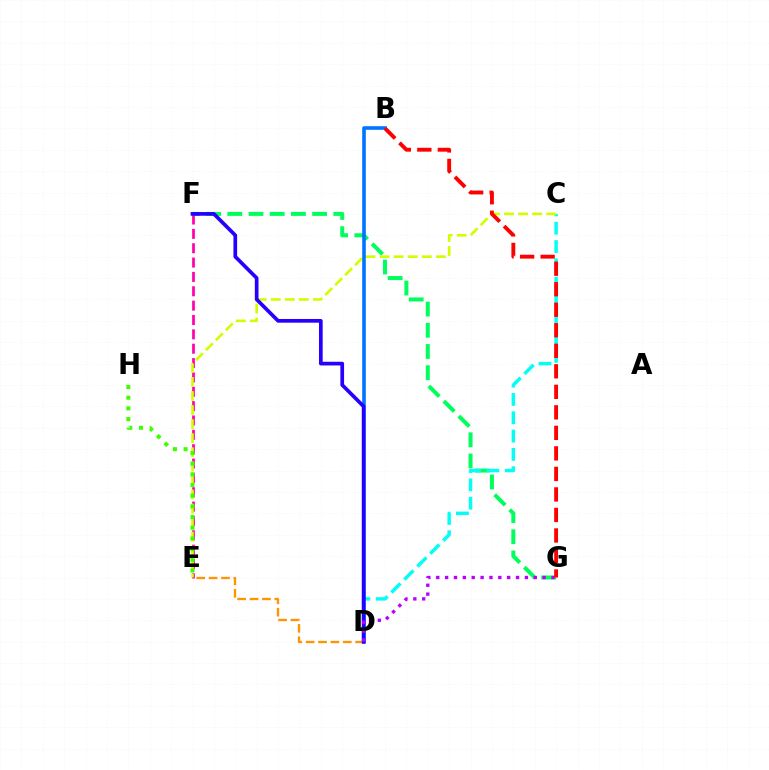{('F', 'G'): [{'color': '#00ff5c', 'line_style': 'dashed', 'thickness': 2.88}], ('E', 'F'): [{'color': '#ff00ac', 'line_style': 'dashed', 'thickness': 1.95}], ('D', 'E'): [{'color': '#ff9400', 'line_style': 'dashed', 'thickness': 1.68}], ('C', 'D'): [{'color': '#00fff6', 'line_style': 'dashed', 'thickness': 2.49}], ('C', 'E'): [{'color': '#d1ff00', 'line_style': 'dashed', 'thickness': 1.91}], ('B', 'D'): [{'color': '#0074ff', 'line_style': 'solid', 'thickness': 2.58}], ('D', 'F'): [{'color': '#2500ff', 'line_style': 'solid', 'thickness': 2.66}], ('D', 'G'): [{'color': '#b900ff', 'line_style': 'dotted', 'thickness': 2.41}], ('E', 'H'): [{'color': '#3dff00', 'line_style': 'dotted', 'thickness': 2.9}], ('B', 'G'): [{'color': '#ff0000', 'line_style': 'dashed', 'thickness': 2.79}]}